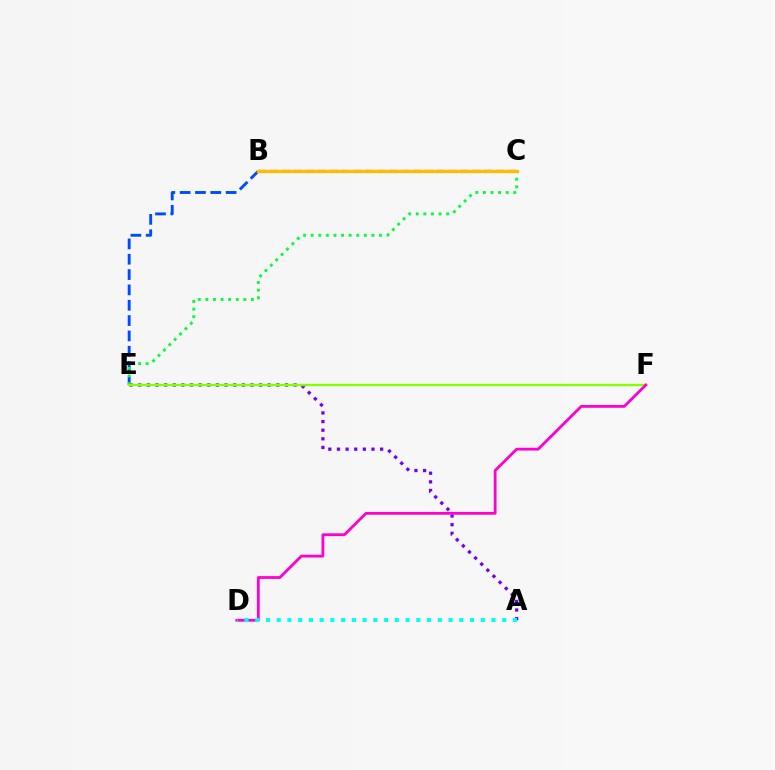{('A', 'E'): [{'color': '#7200ff', 'line_style': 'dotted', 'thickness': 2.35}], ('B', 'E'): [{'color': '#004bff', 'line_style': 'dashed', 'thickness': 2.08}], ('B', 'C'): [{'color': '#ff0000', 'line_style': 'dashed', 'thickness': 1.62}, {'color': '#ffbd00', 'line_style': 'solid', 'thickness': 2.36}], ('C', 'E'): [{'color': '#00ff39', 'line_style': 'dotted', 'thickness': 2.06}], ('E', 'F'): [{'color': '#84ff00', 'line_style': 'solid', 'thickness': 1.7}], ('D', 'F'): [{'color': '#ff00cf', 'line_style': 'solid', 'thickness': 2.0}], ('A', 'D'): [{'color': '#00fff6', 'line_style': 'dotted', 'thickness': 2.92}]}